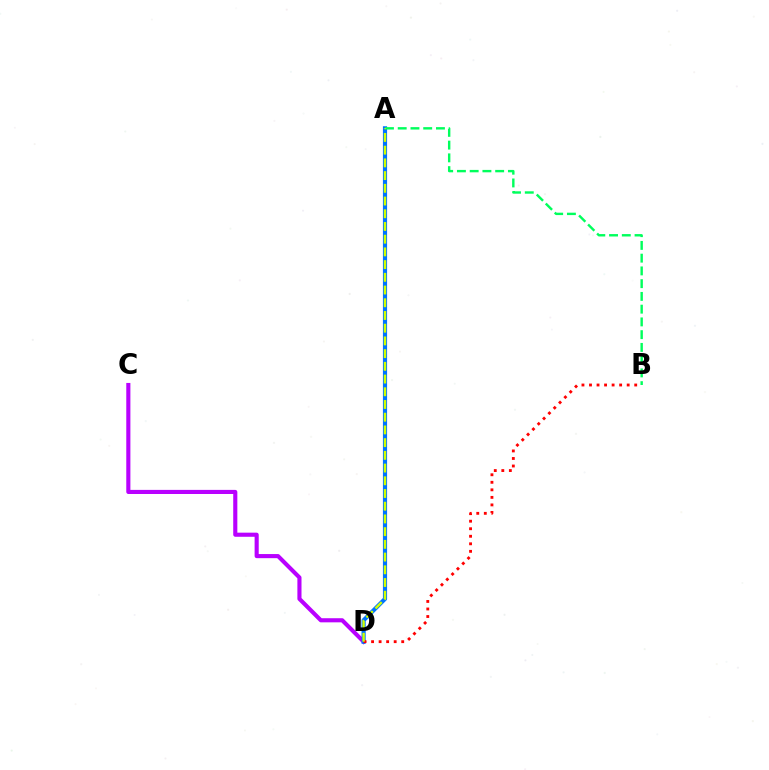{('C', 'D'): [{'color': '#b900ff', 'line_style': 'solid', 'thickness': 2.96}], ('A', 'D'): [{'color': '#0074ff', 'line_style': 'solid', 'thickness': 3.0}, {'color': '#d1ff00', 'line_style': 'dashed', 'thickness': 1.73}], ('B', 'D'): [{'color': '#ff0000', 'line_style': 'dotted', 'thickness': 2.05}], ('A', 'B'): [{'color': '#00ff5c', 'line_style': 'dashed', 'thickness': 1.73}]}